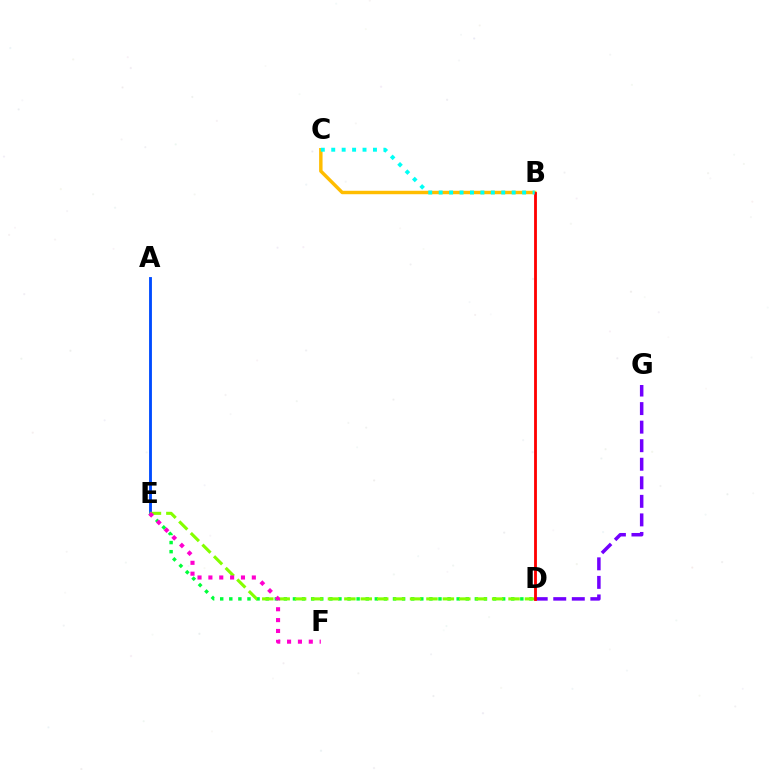{('A', 'E'): [{'color': '#004bff', 'line_style': 'solid', 'thickness': 2.05}], ('D', 'E'): [{'color': '#00ff39', 'line_style': 'dotted', 'thickness': 2.47}, {'color': '#84ff00', 'line_style': 'dashed', 'thickness': 2.23}], ('B', 'C'): [{'color': '#ffbd00', 'line_style': 'solid', 'thickness': 2.47}, {'color': '#00fff6', 'line_style': 'dotted', 'thickness': 2.83}], ('D', 'G'): [{'color': '#7200ff', 'line_style': 'dashed', 'thickness': 2.52}], ('E', 'F'): [{'color': '#ff00cf', 'line_style': 'dotted', 'thickness': 2.95}], ('B', 'D'): [{'color': '#ff0000', 'line_style': 'solid', 'thickness': 2.04}]}